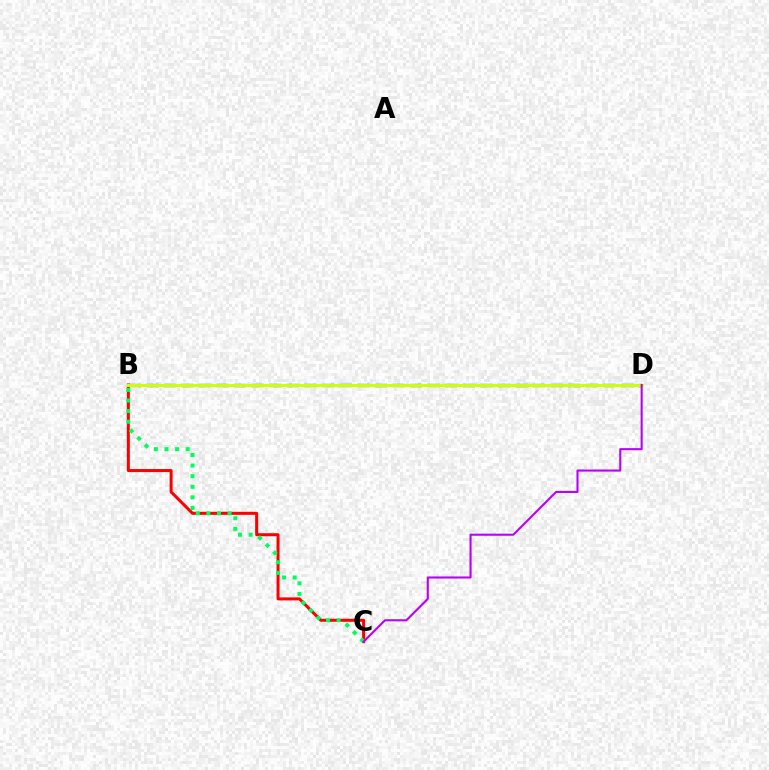{('B', 'C'): [{'color': '#ff0000', 'line_style': 'solid', 'thickness': 2.18}, {'color': '#00ff5c', 'line_style': 'dotted', 'thickness': 2.88}], ('B', 'D'): [{'color': '#0074ff', 'line_style': 'dashed', 'thickness': 2.39}, {'color': '#d1ff00', 'line_style': 'solid', 'thickness': 2.14}], ('C', 'D'): [{'color': '#b900ff', 'line_style': 'solid', 'thickness': 1.51}]}